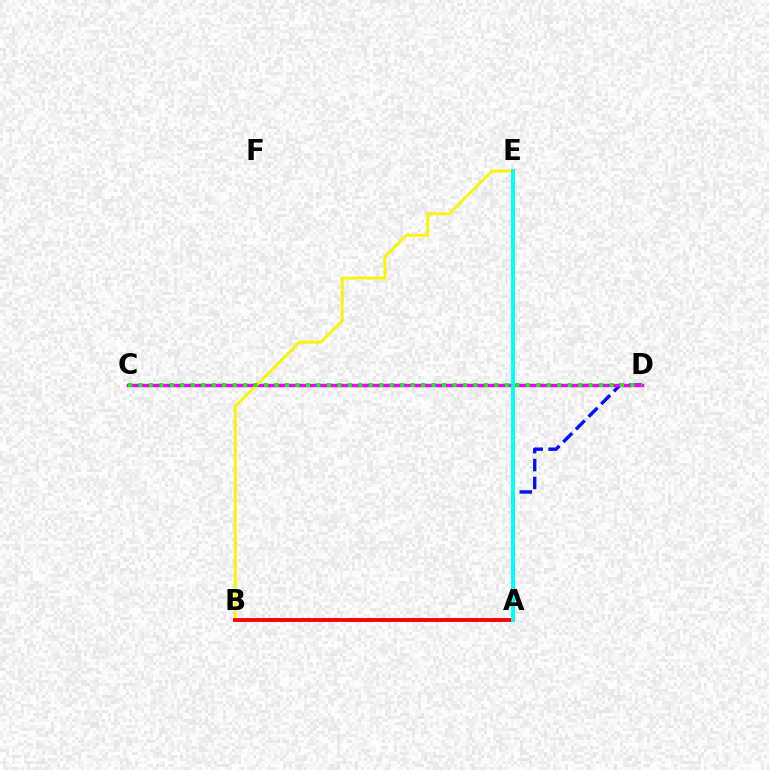{('A', 'D'): [{'color': '#0010ff', 'line_style': 'dashed', 'thickness': 2.43}], ('C', 'D'): [{'color': '#ee00ff', 'line_style': 'solid', 'thickness': 2.5}, {'color': '#08ff00', 'line_style': 'dotted', 'thickness': 2.84}], ('B', 'E'): [{'color': '#fcf500', 'line_style': 'solid', 'thickness': 2.04}], ('A', 'B'): [{'color': '#ff0000', 'line_style': 'solid', 'thickness': 2.8}], ('A', 'E'): [{'color': '#00fff6', 'line_style': 'solid', 'thickness': 2.81}]}